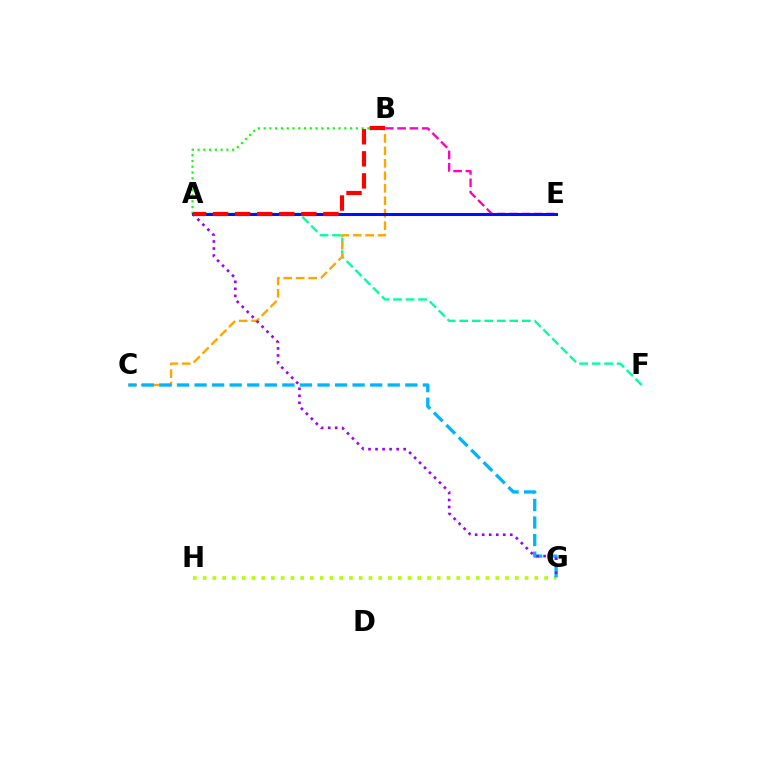{('A', 'F'): [{'color': '#00ff9d', 'line_style': 'dashed', 'thickness': 1.7}], ('B', 'E'): [{'color': '#ff00bd', 'line_style': 'dashed', 'thickness': 1.67}], ('B', 'C'): [{'color': '#ffa500', 'line_style': 'dashed', 'thickness': 1.69}], ('A', 'B'): [{'color': '#08ff00', 'line_style': 'dotted', 'thickness': 1.57}, {'color': '#ff0000', 'line_style': 'dashed', 'thickness': 3.0}], ('G', 'H'): [{'color': '#b3ff00', 'line_style': 'dotted', 'thickness': 2.65}], ('A', 'E'): [{'color': '#0010ff', 'line_style': 'solid', 'thickness': 2.18}], ('C', 'G'): [{'color': '#00b5ff', 'line_style': 'dashed', 'thickness': 2.39}], ('A', 'G'): [{'color': '#9b00ff', 'line_style': 'dotted', 'thickness': 1.91}]}